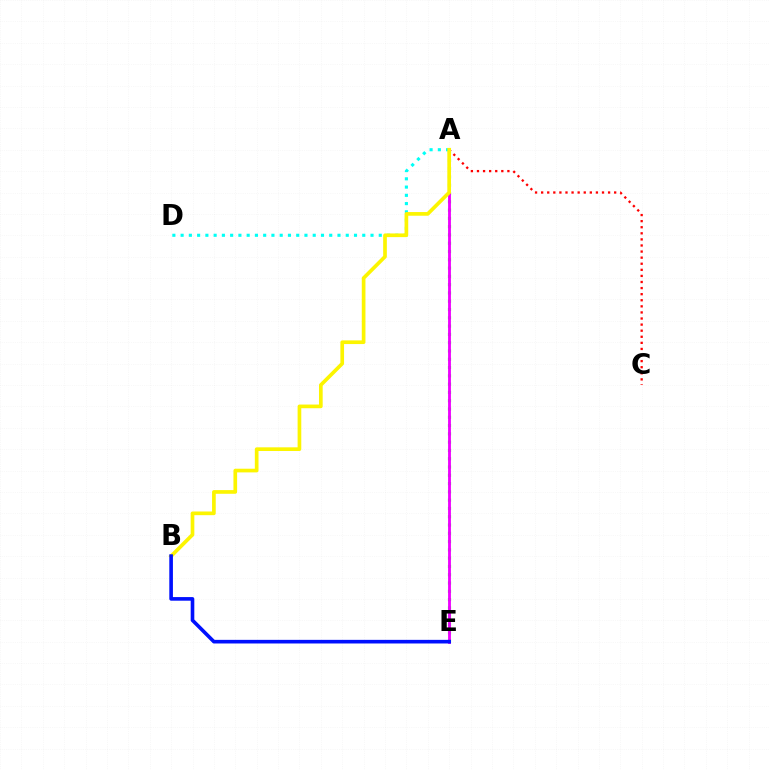{('A', 'D'): [{'color': '#00fff6', 'line_style': 'dotted', 'thickness': 2.24}], ('A', 'E'): [{'color': '#08ff00', 'line_style': 'dotted', 'thickness': 2.25}, {'color': '#ee00ff', 'line_style': 'solid', 'thickness': 2.05}], ('A', 'C'): [{'color': '#ff0000', 'line_style': 'dotted', 'thickness': 1.65}], ('A', 'B'): [{'color': '#fcf500', 'line_style': 'solid', 'thickness': 2.65}], ('B', 'E'): [{'color': '#0010ff', 'line_style': 'solid', 'thickness': 2.61}]}